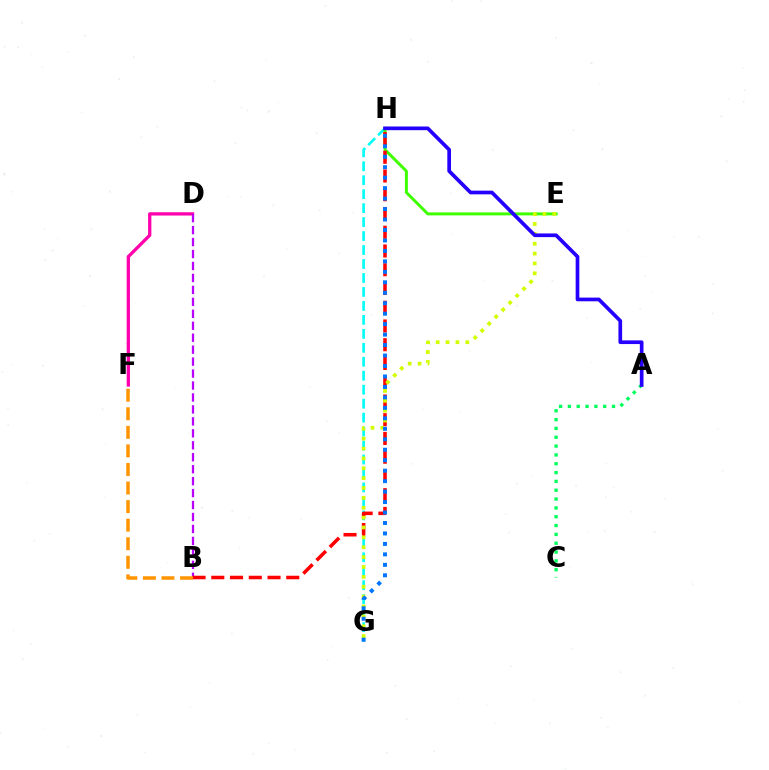{('G', 'H'): [{'color': '#00fff6', 'line_style': 'dashed', 'thickness': 1.9}, {'color': '#0074ff', 'line_style': 'dotted', 'thickness': 2.84}], ('E', 'H'): [{'color': '#3dff00', 'line_style': 'solid', 'thickness': 2.13}], ('D', 'F'): [{'color': '#ff00ac', 'line_style': 'solid', 'thickness': 2.36}], ('B', 'D'): [{'color': '#b900ff', 'line_style': 'dashed', 'thickness': 1.62}], ('B', 'H'): [{'color': '#ff0000', 'line_style': 'dashed', 'thickness': 2.55}], ('E', 'G'): [{'color': '#d1ff00', 'line_style': 'dotted', 'thickness': 2.68}], ('A', 'C'): [{'color': '#00ff5c', 'line_style': 'dotted', 'thickness': 2.4}], ('B', 'F'): [{'color': '#ff9400', 'line_style': 'dashed', 'thickness': 2.52}], ('A', 'H'): [{'color': '#2500ff', 'line_style': 'solid', 'thickness': 2.66}]}